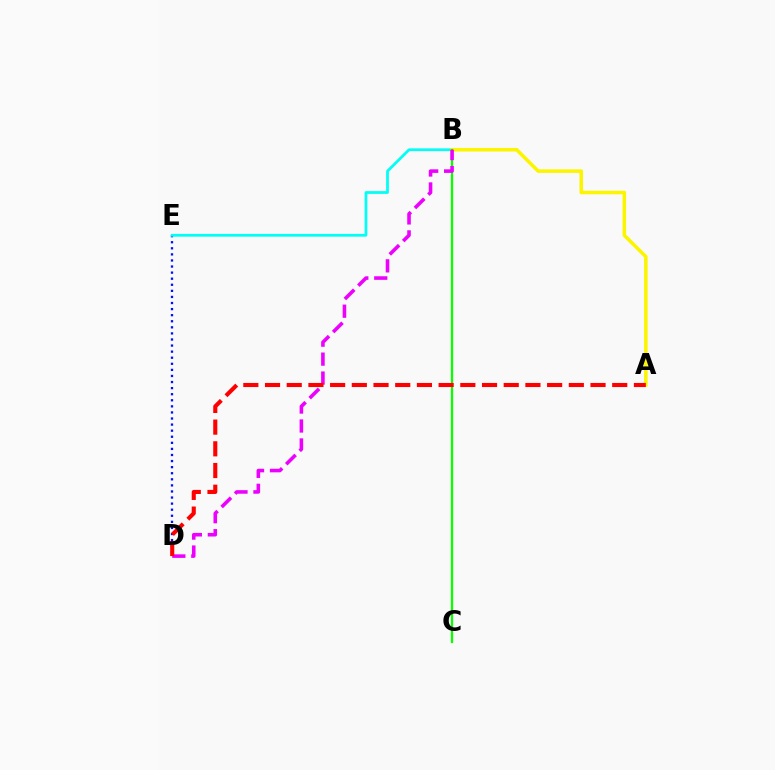{('D', 'E'): [{'color': '#0010ff', 'line_style': 'dotted', 'thickness': 1.65}], ('B', 'E'): [{'color': '#00fff6', 'line_style': 'solid', 'thickness': 1.98}], ('A', 'B'): [{'color': '#fcf500', 'line_style': 'solid', 'thickness': 2.56}], ('B', 'C'): [{'color': '#08ff00', 'line_style': 'solid', 'thickness': 1.63}], ('B', 'D'): [{'color': '#ee00ff', 'line_style': 'dashed', 'thickness': 2.58}], ('A', 'D'): [{'color': '#ff0000', 'line_style': 'dashed', 'thickness': 2.95}]}